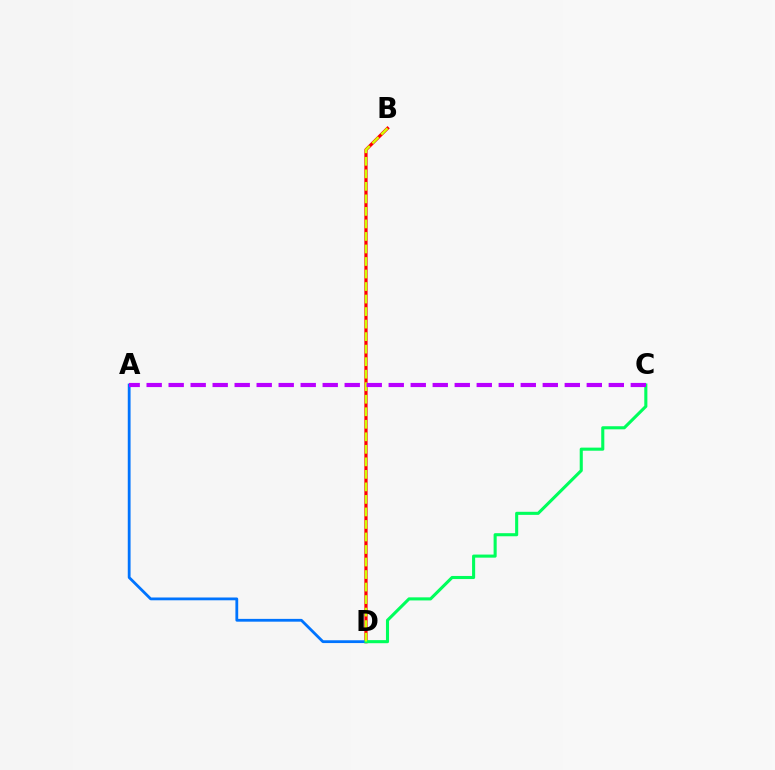{('B', 'D'): [{'color': '#ff0000', 'line_style': 'solid', 'thickness': 2.31}, {'color': '#d1ff00', 'line_style': 'dashed', 'thickness': 1.7}], ('A', 'D'): [{'color': '#0074ff', 'line_style': 'solid', 'thickness': 2.01}], ('C', 'D'): [{'color': '#00ff5c', 'line_style': 'solid', 'thickness': 2.22}], ('A', 'C'): [{'color': '#b900ff', 'line_style': 'dashed', 'thickness': 2.99}]}